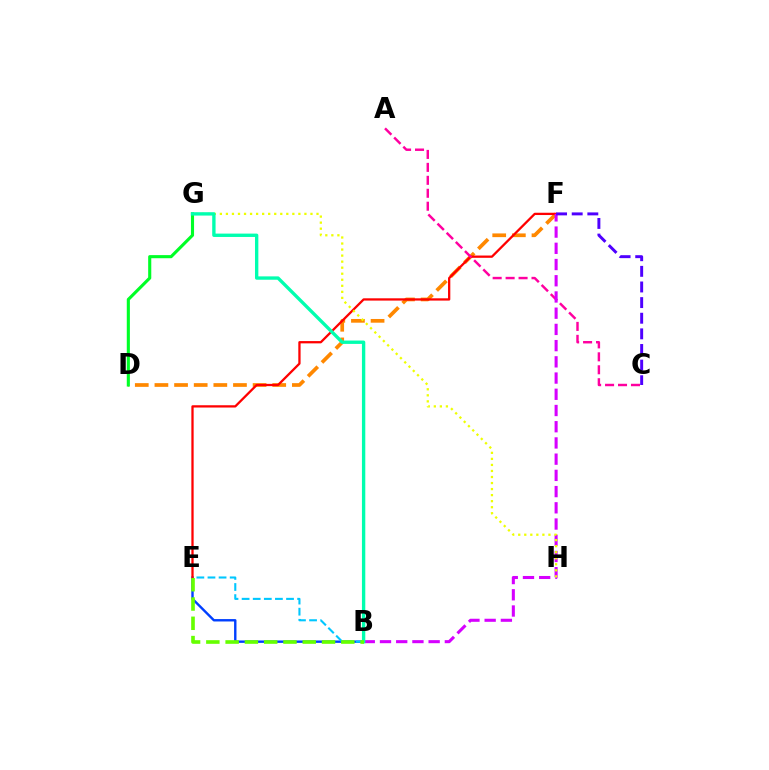{('B', 'E'): [{'color': '#003fff', 'line_style': 'solid', 'thickness': 1.72}, {'color': '#00c7ff', 'line_style': 'dashed', 'thickness': 1.51}, {'color': '#66ff00', 'line_style': 'dashed', 'thickness': 2.62}], ('D', 'F'): [{'color': '#ff8800', 'line_style': 'dashed', 'thickness': 2.67}], ('E', 'F'): [{'color': '#ff0000', 'line_style': 'solid', 'thickness': 1.64}], ('A', 'C'): [{'color': '#ff00a0', 'line_style': 'dashed', 'thickness': 1.76}], ('B', 'F'): [{'color': '#d600ff', 'line_style': 'dashed', 'thickness': 2.2}], ('C', 'F'): [{'color': '#4f00ff', 'line_style': 'dashed', 'thickness': 2.12}], ('D', 'G'): [{'color': '#00ff27', 'line_style': 'solid', 'thickness': 2.24}], ('G', 'H'): [{'color': '#eeff00', 'line_style': 'dotted', 'thickness': 1.64}], ('B', 'G'): [{'color': '#00ffaf', 'line_style': 'solid', 'thickness': 2.42}]}